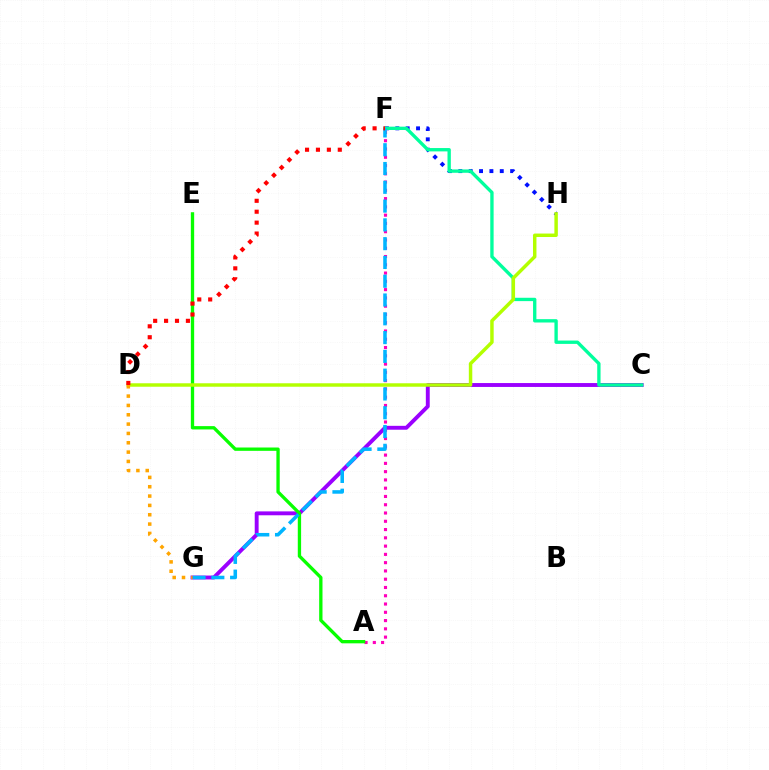{('F', 'H'): [{'color': '#0010ff', 'line_style': 'dotted', 'thickness': 2.82}], ('A', 'F'): [{'color': '#ff00bd', 'line_style': 'dotted', 'thickness': 2.25}], ('C', 'G'): [{'color': '#9b00ff', 'line_style': 'solid', 'thickness': 2.8}], ('C', 'F'): [{'color': '#00ff9d', 'line_style': 'solid', 'thickness': 2.41}], ('A', 'E'): [{'color': '#08ff00', 'line_style': 'solid', 'thickness': 2.39}], ('F', 'G'): [{'color': '#00b5ff', 'line_style': 'dashed', 'thickness': 2.55}], ('D', 'H'): [{'color': '#b3ff00', 'line_style': 'solid', 'thickness': 2.49}], ('D', 'F'): [{'color': '#ff0000', 'line_style': 'dotted', 'thickness': 2.97}], ('D', 'G'): [{'color': '#ffa500', 'line_style': 'dotted', 'thickness': 2.54}]}